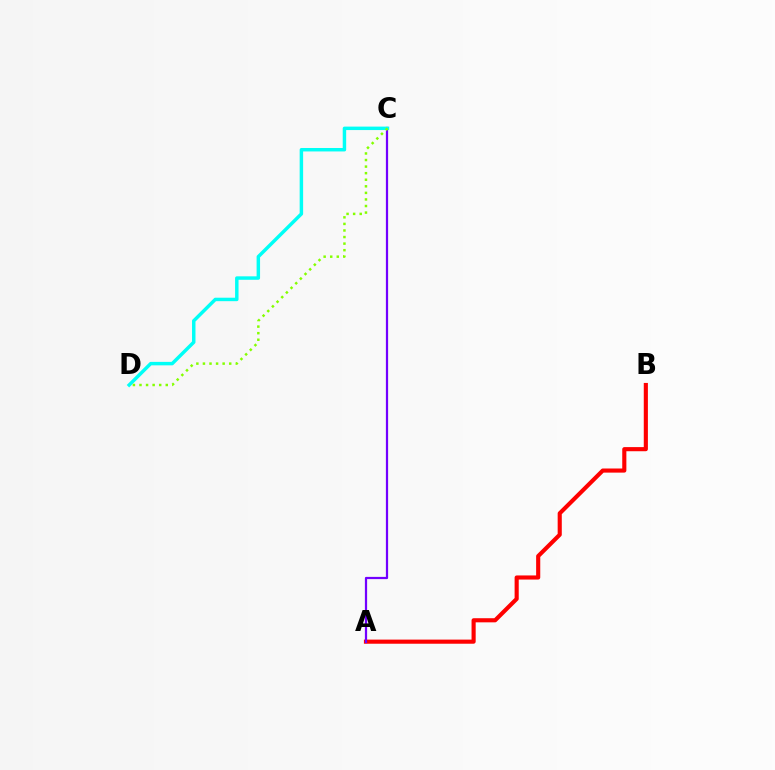{('A', 'B'): [{'color': '#ff0000', 'line_style': 'solid', 'thickness': 2.97}], ('A', 'C'): [{'color': '#7200ff', 'line_style': 'solid', 'thickness': 1.6}], ('C', 'D'): [{'color': '#00fff6', 'line_style': 'solid', 'thickness': 2.49}, {'color': '#84ff00', 'line_style': 'dotted', 'thickness': 1.78}]}